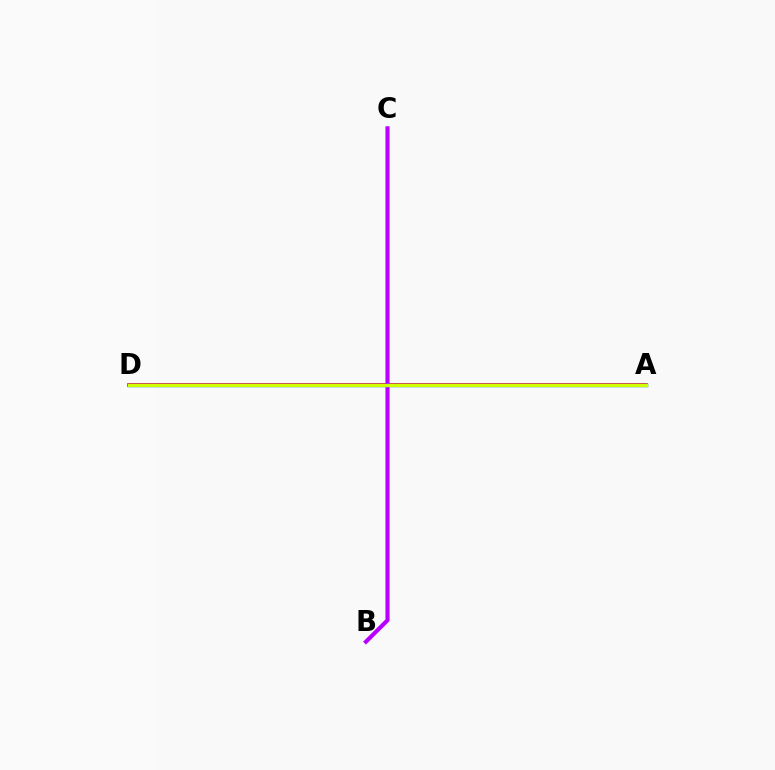{('A', 'D'): [{'color': '#ff0000', 'line_style': 'solid', 'thickness': 2.61}, {'color': '#00ff5c', 'line_style': 'dashed', 'thickness': 1.94}, {'color': '#0074ff', 'line_style': 'solid', 'thickness': 2.5}, {'color': '#d1ff00', 'line_style': 'solid', 'thickness': 2.38}], ('B', 'C'): [{'color': '#b900ff', 'line_style': 'solid', 'thickness': 2.97}]}